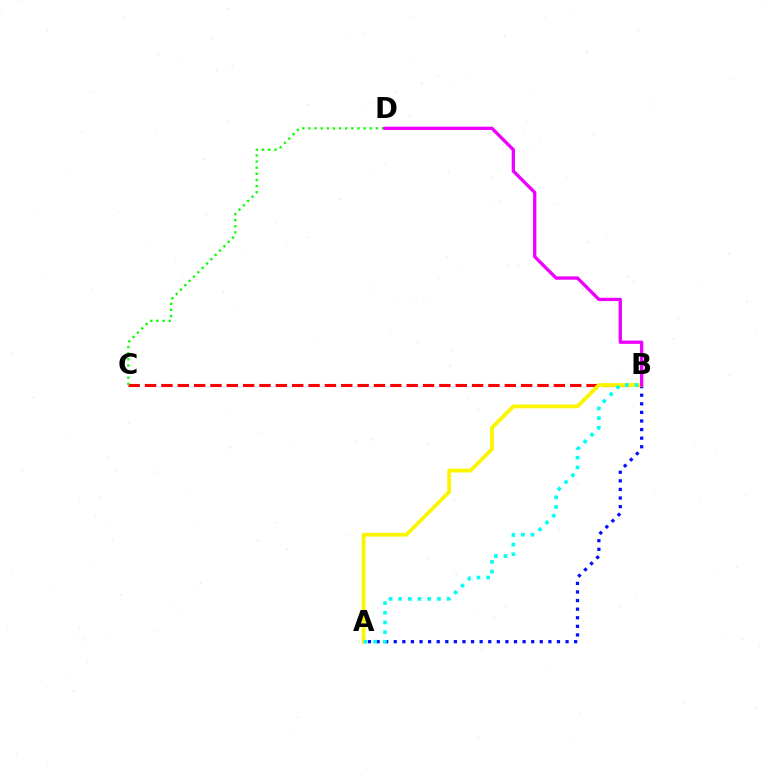{('A', 'B'): [{'color': '#0010ff', 'line_style': 'dotted', 'thickness': 2.33}, {'color': '#fcf500', 'line_style': 'solid', 'thickness': 2.74}, {'color': '#00fff6', 'line_style': 'dotted', 'thickness': 2.63}], ('B', 'C'): [{'color': '#ff0000', 'line_style': 'dashed', 'thickness': 2.22}], ('C', 'D'): [{'color': '#08ff00', 'line_style': 'dotted', 'thickness': 1.66}], ('B', 'D'): [{'color': '#ee00ff', 'line_style': 'solid', 'thickness': 2.38}]}